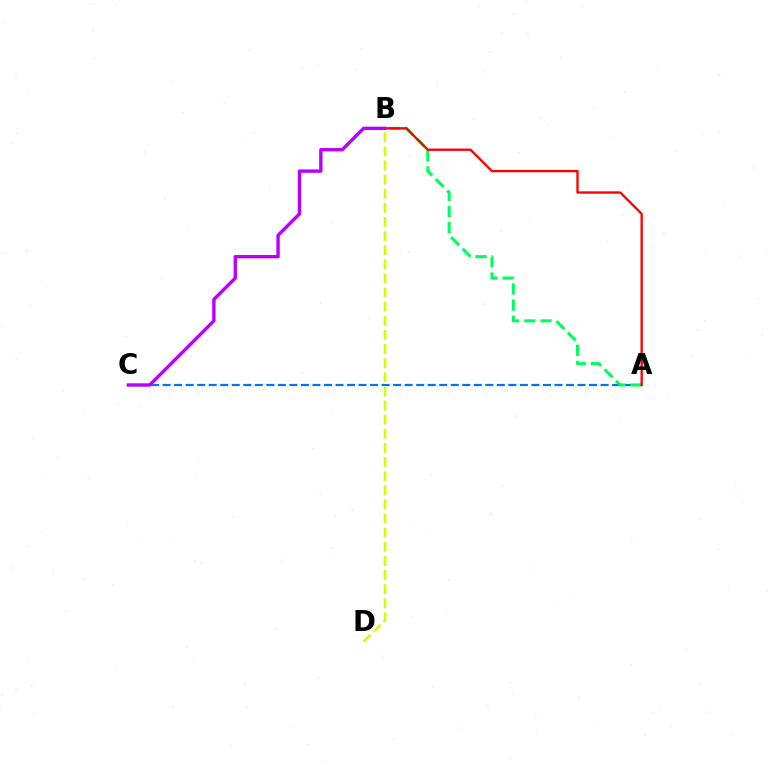{('A', 'C'): [{'color': '#0074ff', 'line_style': 'dashed', 'thickness': 1.57}], ('A', 'B'): [{'color': '#00ff5c', 'line_style': 'dashed', 'thickness': 2.19}, {'color': '#ff0000', 'line_style': 'solid', 'thickness': 1.68}], ('B', 'D'): [{'color': '#d1ff00', 'line_style': 'dashed', 'thickness': 1.92}], ('B', 'C'): [{'color': '#b900ff', 'line_style': 'solid', 'thickness': 2.42}]}